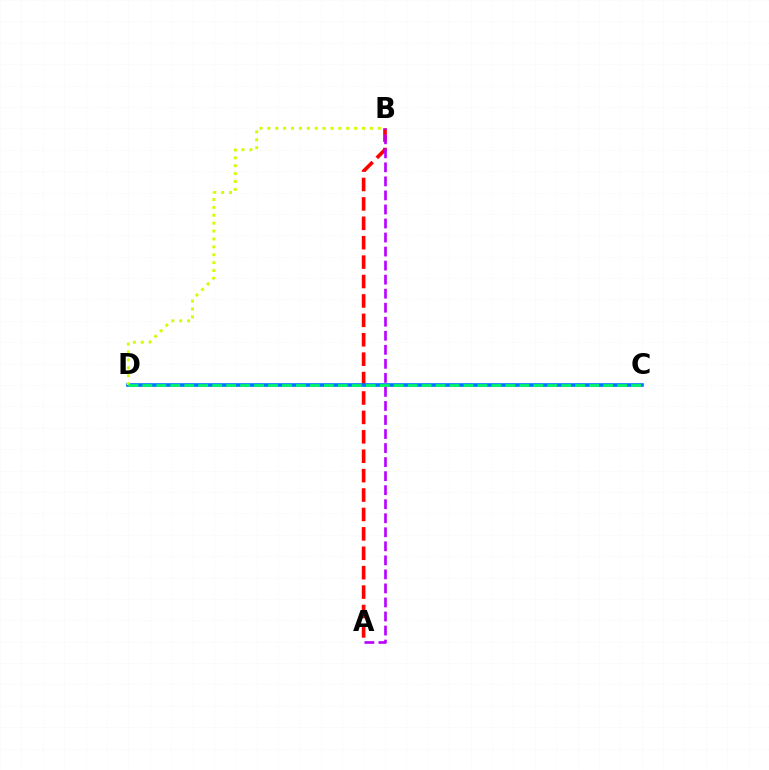{('A', 'B'): [{'color': '#ff0000', 'line_style': 'dashed', 'thickness': 2.64}, {'color': '#b900ff', 'line_style': 'dashed', 'thickness': 1.91}], ('C', 'D'): [{'color': '#0074ff', 'line_style': 'solid', 'thickness': 2.61}, {'color': '#00ff5c', 'line_style': 'dashed', 'thickness': 1.9}], ('B', 'D'): [{'color': '#d1ff00', 'line_style': 'dotted', 'thickness': 2.14}]}